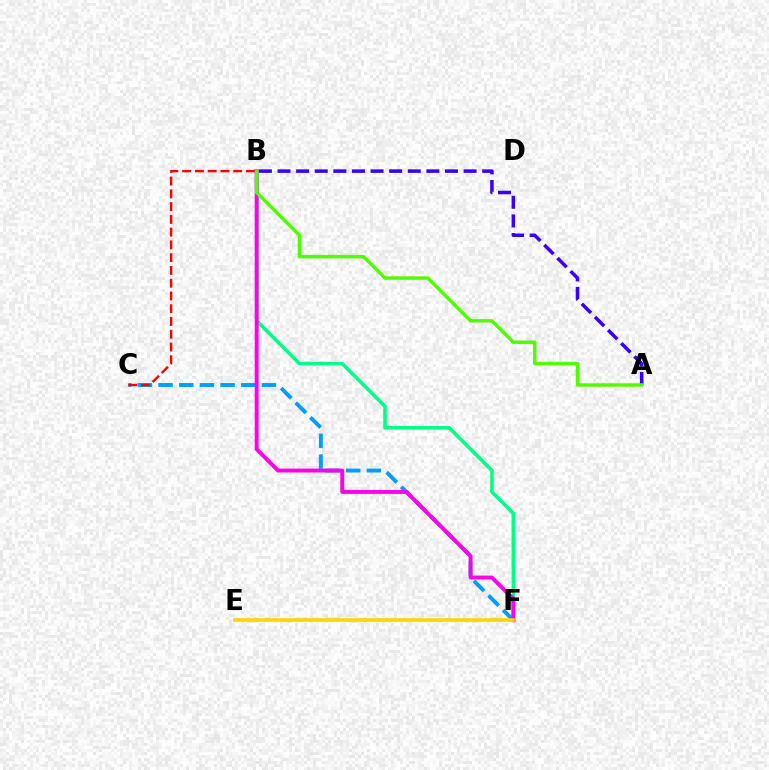{('C', 'F'): [{'color': '#009eff', 'line_style': 'dashed', 'thickness': 2.81}], ('B', 'F'): [{'color': '#00ff86', 'line_style': 'solid', 'thickness': 2.55}, {'color': '#ff00ed', 'line_style': 'solid', 'thickness': 2.8}], ('B', 'C'): [{'color': '#ff0000', 'line_style': 'dashed', 'thickness': 1.73}], ('A', 'B'): [{'color': '#3700ff', 'line_style': 'dashed', 'thickness': 2.53}, {'color': '#4fff00', 'line_style': 'solid', 'thickness': 2.49}], ('E', 'F'): [{'color': '#ffd500', 'line_style': 'solid', 'thickness': 2.61}]}